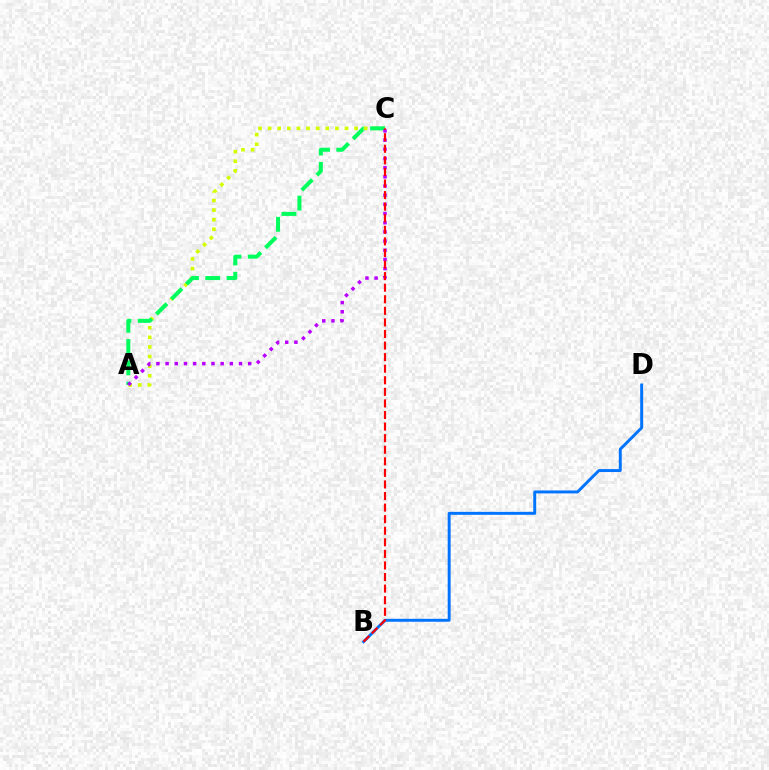{('B', 'D'): [{'color': '#0074ff', 'line_style': 'solid', 'thickness': 2.12}], ('A', 'C'): [{'color': '#d1ff00', 'line_style': 'dotted', 'thickness': 2.61}, {'color': '#00ff5c', 'line_style': 'dashed', 'thickness': 2.89}, {'color': '#b900ff', 'line_style': 'dotted', 'thickness': 2.49}], ('B', 'C'): [{'color': '#ff0000', 'line_style': 'dashed', 'thickness': 1.57}]}